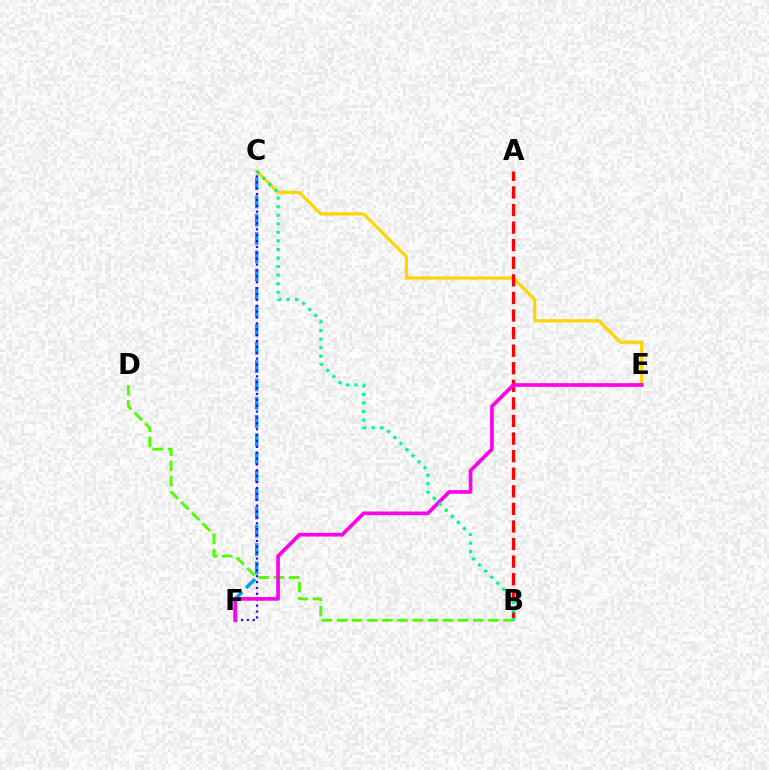{('C', 'F'): [{'color': '#009eff', 'line_style': 'dashed', 'thickness': 2.49}, {'color': '#3700ff', 'line_style': 'dotted', 'thickness': 1.6}], ('C', 'E'): [{'color': '#ffd500', 'line_style': 'solid', 'thickness': 2.32}], ('A', 'B'): [{'color': '#ff0000', 'line_style': 'dashed', 'thickness': 2.39}], ('B', 'D'): [{'color': '#4fff00', 'line_style': 'dashed', 'thickness': 2.06}], ('E', 'F'): [{'color': '#ff00ed', 'line_style': 'solid', 'thickness': 2.65}], ('B', 'C'): [{'color': '#00ff86', 'line_style': 'dotted', 'thickness': 2.33}]}